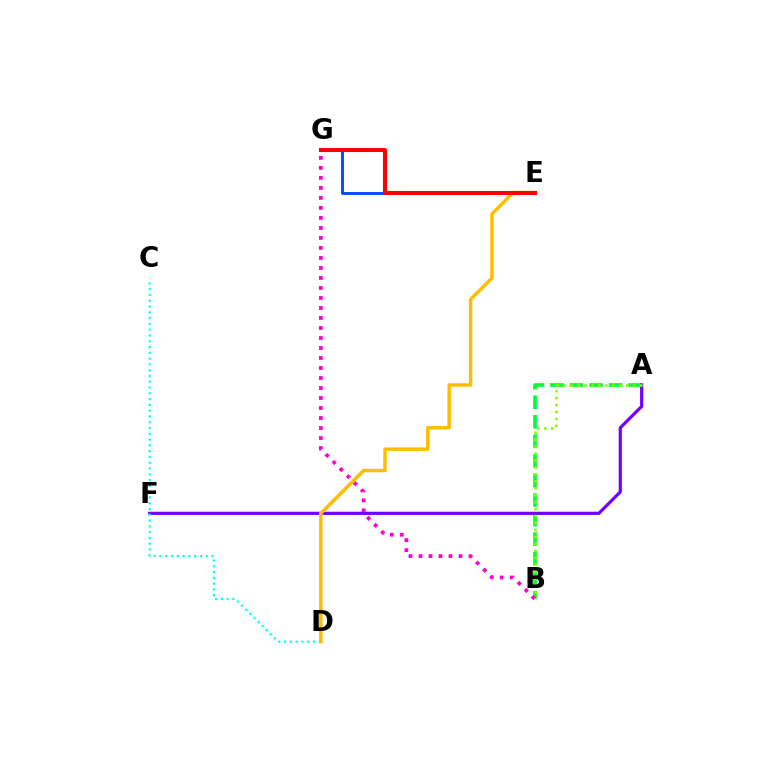{('A', 'B'): [{'color': '#00ff39', 'line_style': 'dashed', 'thickness': 2.66}, {'color': '#84ff00', 'line_style': 'dotted', 'thickness': 1.89}], ('E', 'G'): [{'color': '#004bff', 'line_style': 'solid', 'thickness': 2.09}, {'color': '#ff0000', 'line_style': 'solid', 'thickness': 2.92}], ('B', 'G'): [{'color': '#ff00cf', 'line_style': 'dotted', 'thickness': 2.72}], ('A', 'F'): [{'color': '#7200ff', 'line_style': 'solid', 'thickness': 2.3}], ('C', 'D'): [{'color': '#00fff6', 'line_style': 'dotted', 'thickness': 1.57}], ('D', 'E'): [{'color': '#ffbd00', 'line_style': 'solid', 'thickness': 2.49}]}